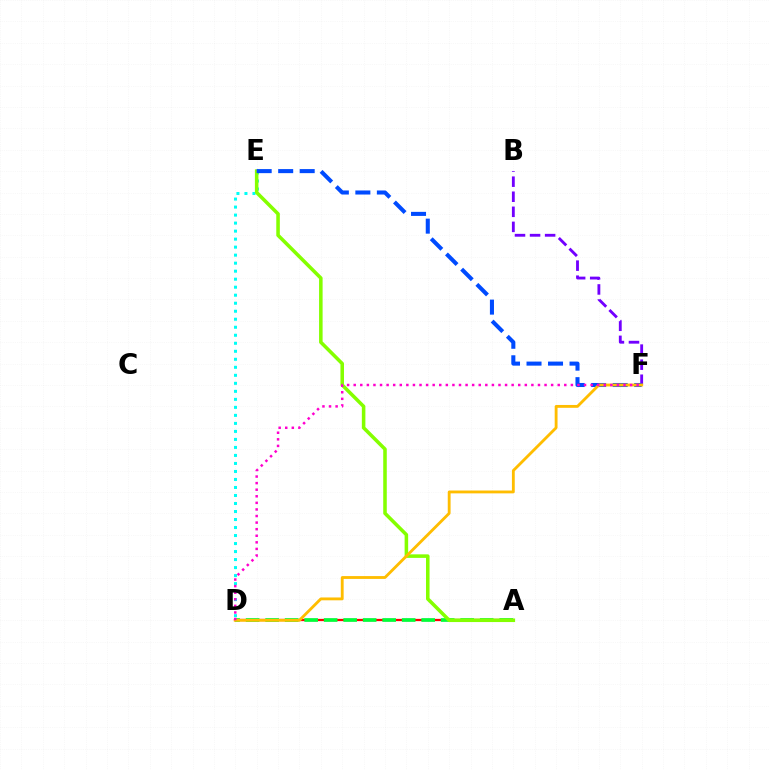{('B', 'F'): [{'color': '#7200ff', 'line_style': 'dashed', 'thickness': 2.05}], ('A', 'D'): [{'color': '#ff0000', 'line_style': 'solid', 'thickness': 1.63}, {'color': '#00ff39', 'line_style': 'dashed', 'thickness': 2.65}], ('D', 'E'): [{'color': '#00fff6', 'line_style': 'dotted', 'thickness': 2.18}], ('A', 'E'): [{'color': '#84ff00', 'line_style': 'solid', 'thickness': 2.55}], ('E', 'F'): [{'color': '#004bff', 'line_style': 'dashed', 'thickness': 2.92}], ('D', 'F'): [{'color': '#ffbd00', 'line_style': 'solid', 'thickness': 2.04}, {'color': '#ff00cf', 'line_style': 'dotted', 'thickness': 1.79}]}